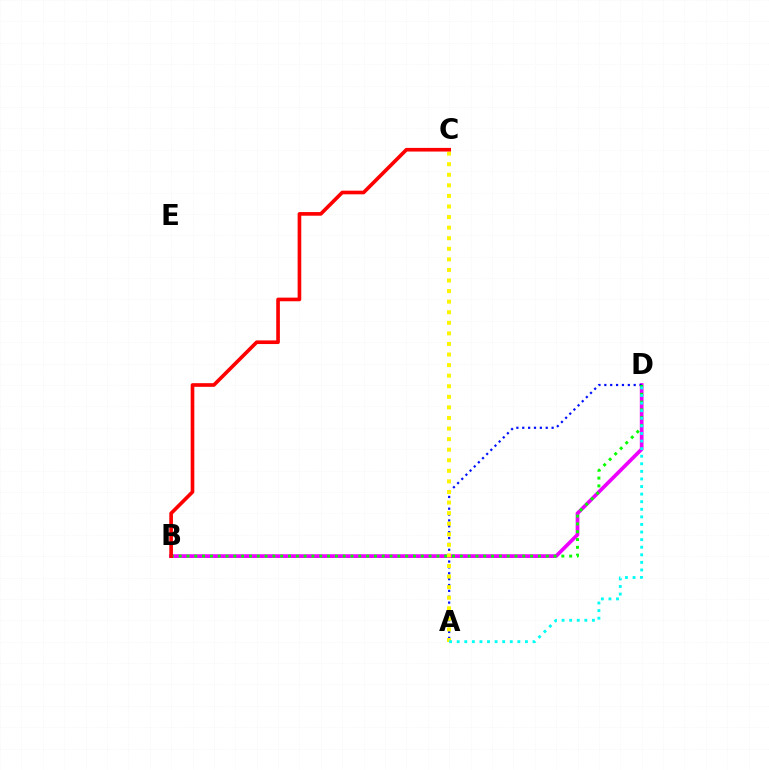{('B', 'D'): [{'color': '#ee00ff', 'line_style': 'solid', 'thickness': 2.67}, {'color': '#08ff00', 'line_style': 'dotted', 'thickness': 2.12}], ('A', 'D'): [{'color': '#0010ff', 'line_style': 'dotted', 'thickness': 1.6}, {'color': '#00fff6', 'line_style': 'dotted', 'thickness': 2.06}], ('A', 'C'): [{'color': '#fcf500', 'line_style': 'dotted', 'thickness': 2.87}], ('B', 'C'): [{'color': '#ff0000', 'line_style': 'solid', 'thickness': 2.63}]}